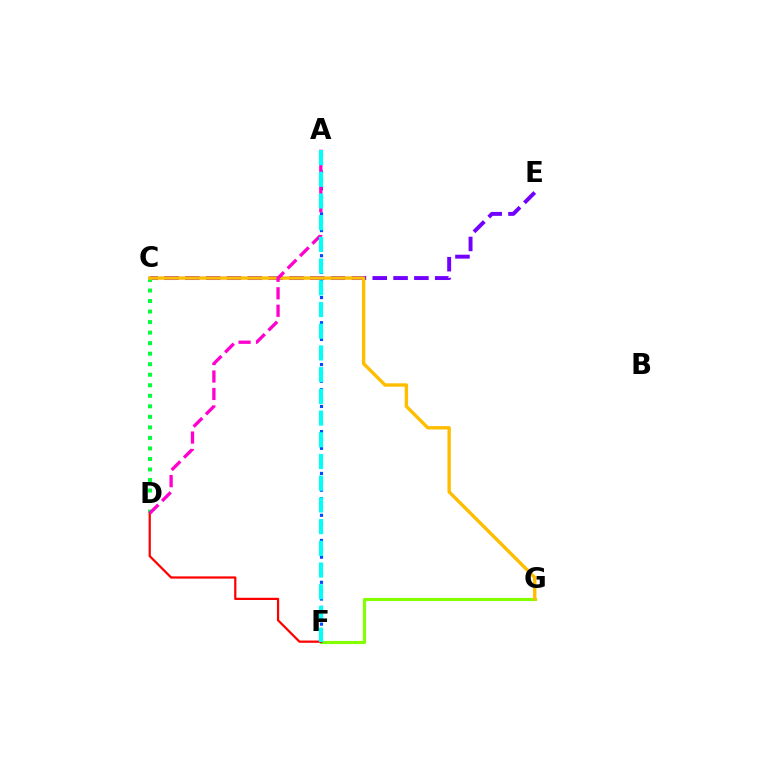{('F', 'G'): [{'color': '#84ff00', 'line_style': 'solid', 'thickness': 2.26}], ('C', 'E'): [{'color': '#7200ff', 'line_style': 'dashed', 'thickness': 2.83}], ('C', 'D'): [{'color': '#00ff39', 'line_style': 'dotted', 'thickness': 2.86}], ('A', 'F'): [{'color': '#004bff', 'line_style': 'dotted', 'thickness': 2.28}, {'color': '#00fff6', 'line_style': 'dashed', 'thickness': 2.95}], ('D', 'F'): [{'color': '#ff0000', 'line_style': 'solid', 'thickness': 1.61}], ('C', 'G'): [{'color': '#ffbd00', 'line_style': 'solid', 'thickness': 2.43}], ('A', 'D'): [{'color': '#ff00cf', 'line_style': 'dashed', 'thickness': 2.37}]}